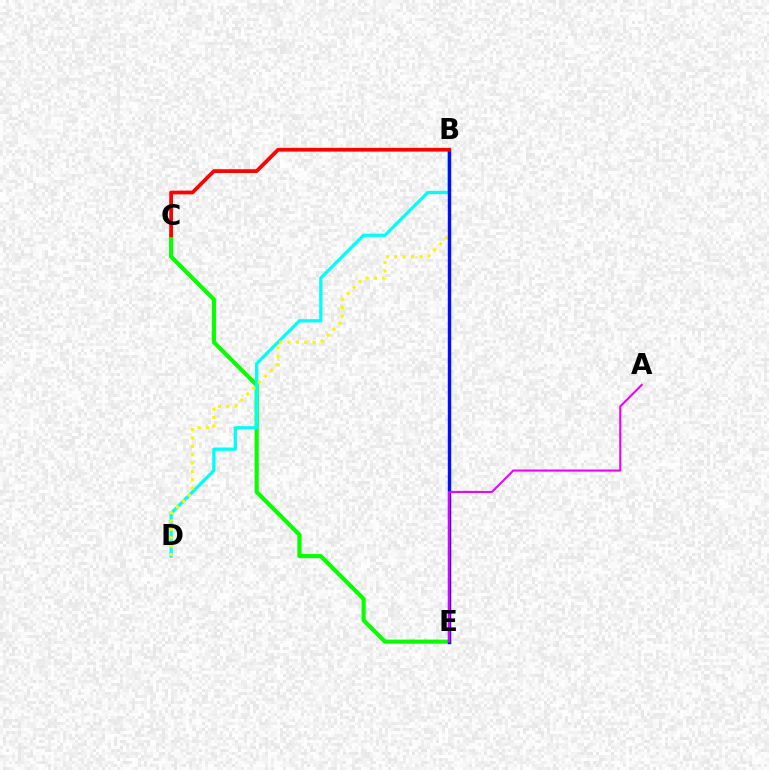{('C', 'E'): [{'color': '#08ff00', 'line_style': 'solid', 'thickness': 2.99}], ('B', 'D'): [{'color': '#00fff6', 'line_style': 'solid', 'thickness': 2.36}, {'color': '#fcf500', 'line_style': 'dotted', 'thickness': 2.27}], ('B', 'E'): [{'color': '#0010ff', 'line_style': 'solid', 'thickness': 2.46}], ('B', 'C'): [{'color': '#ff0000', 'line_style': 'solid', 'thickness': 2.69}], ('A', 'E'): [{'color': '#ee00ff', 'line_style': 'solid', 'thickness': 1.52}]}